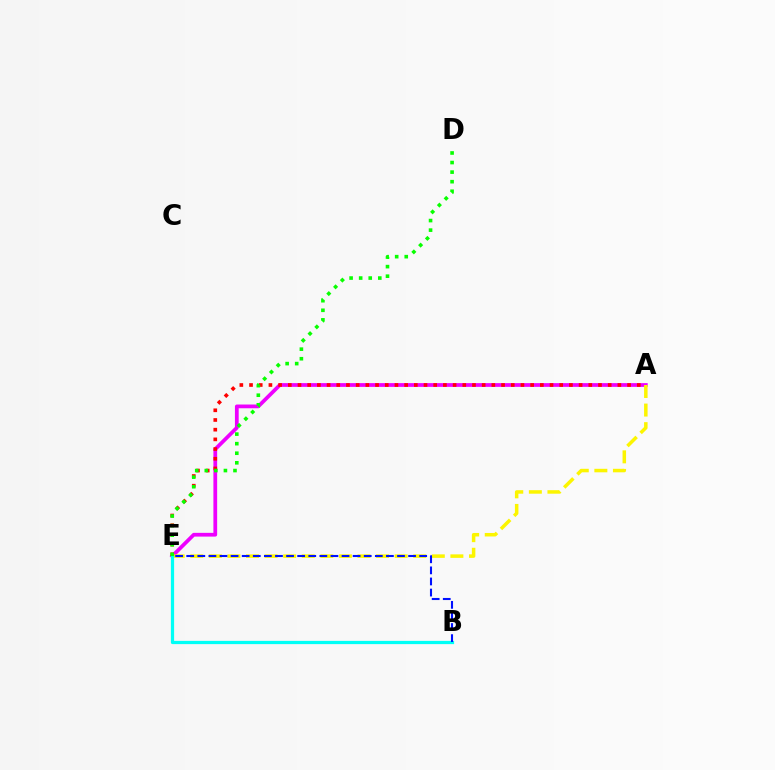{('A', 'E'): [{'color': '#ee00ff', 'line_style': 'solid', 'thickness': 2.7}, {'color': '#fcf500', 'line_style': 'dashed', 'thickness': 2.52}, {'color': '#ff0000', 'line_style': 'dotted', 'thickness': 2.63}], ('B', 'E'): [{'color': '#00fff6', 'line_style': 'solid', 'thickness': 2.33}, {'color': '#0010ff', 'line_style': 'dashed', 'thickness': 1.51}], ('D', 'E'): [{'color': '#08ff00', 'line_style': 'dotted', 'thickness': 2.6}]}